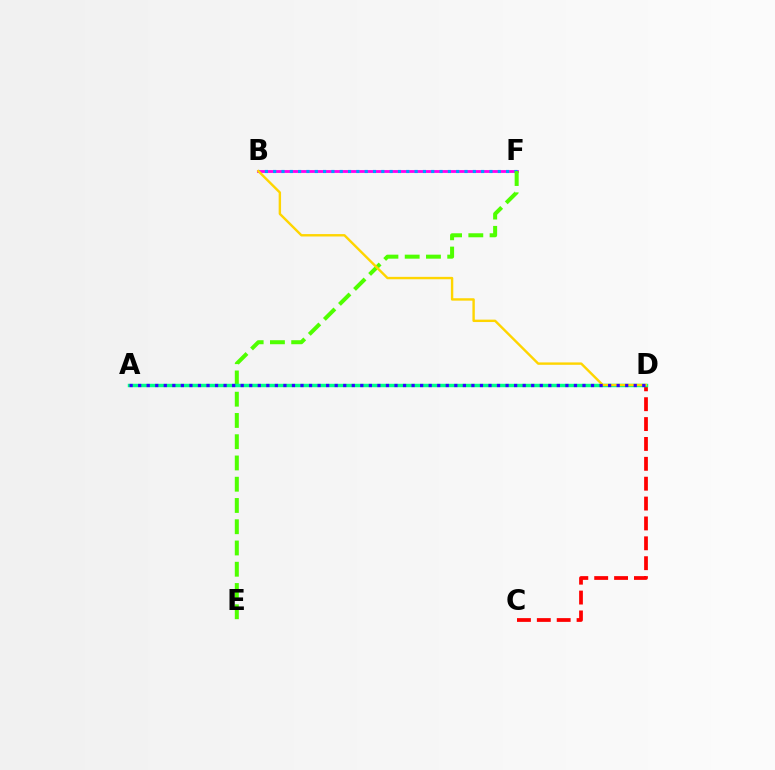{('B', 'F'): [{'color': '#ff00ed', 'line_style': 'solid', 'thickness': 2.04}, {'color': '#009eff', 'line_style': 'dotted', 'thickness': 2.26}], ('C', 'D'): [{'color': '#ff0000', 'line_style': 'dashed', 'thickness': 2.7}], ('E', 'F'): [{'color': '#4fff00', 'line_style': 'dashed', 'thickness': 2.89}], ('A', 'D'): [{'color': '#00ff86', 'line_style': 'solid', 'thickness': 2.47}, {'color': '#3700ff', 'line_style': 'dotted', 'thickness': 2.32}], ('B', 'D'): [{'color': '#ffd500', 'line_style': 'solid', 'thickness': 1.73}]}